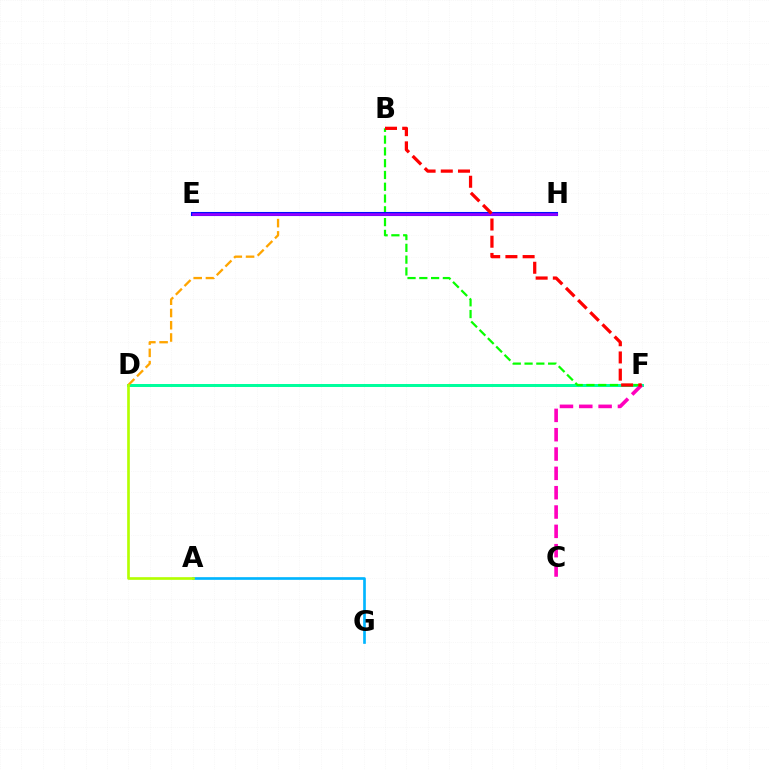{('D', 'F'): [{'color': '#00ff9d', 'line_style': 'solid', 'thickness': 2.15}], ('D', 'H'): [{'color': '#ffa500', 'line_style': 'dashed', 'thickness': 1.66}], ('B', 'F'): [{'color': '#08ff00', 'line_style': 'dashed', 'thickness': 1.6}, {'color': '#ff0000', 'line_style': 'dashed', 'thickness': 2.34}], ('C', 'F'): [{'color': '#ff00bd', 'line_style': 'dashed', 'thickness': 2.63}], ('E', 'H'): [{'color': '#0010ff', 'line_style': 'solid', 'thickness': 2.94}, {'color': '#9b00ff', 'line_style': 'solid', 'thickness': 1.87}], ('A', 'G'): [{'color': '#00b5ff', 'line_style': 'solid', 'thickness': 1.92}], ('A', 'D'): [{'color': '#b3ff00', 'line_style': 'solid', 'thickness': 1.92}]}